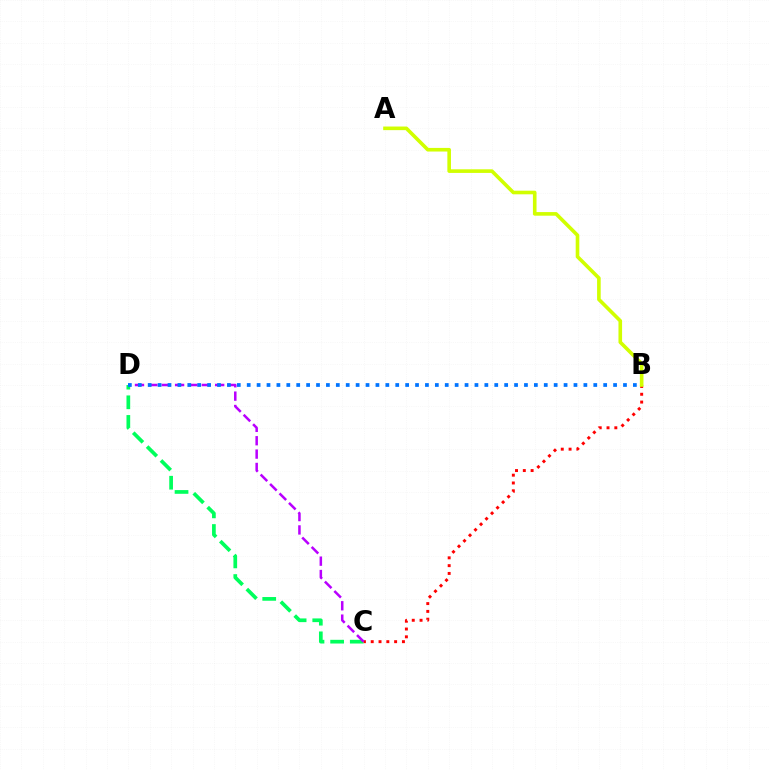{('C', 'D'): [{'color': '#00ff5c', 'line_style': 'dashed', 'thickness': 2.67}, {'color': '#b900ff', 'line_style': 'dashed', 'thickness': 1.82}], ('B', 'C'): [{'color': '#ff0000', 'line_style': 'dotted', 'thickness': 2.12}], ('B', 'D'): [{'color': '#0074ff', 'line_style': 'dotted', 'thickness': 2.69}], ('A', 'B'): [{'color': '#d1ff00', 'line_style': 'solid', 'thickness': 2.6}]}